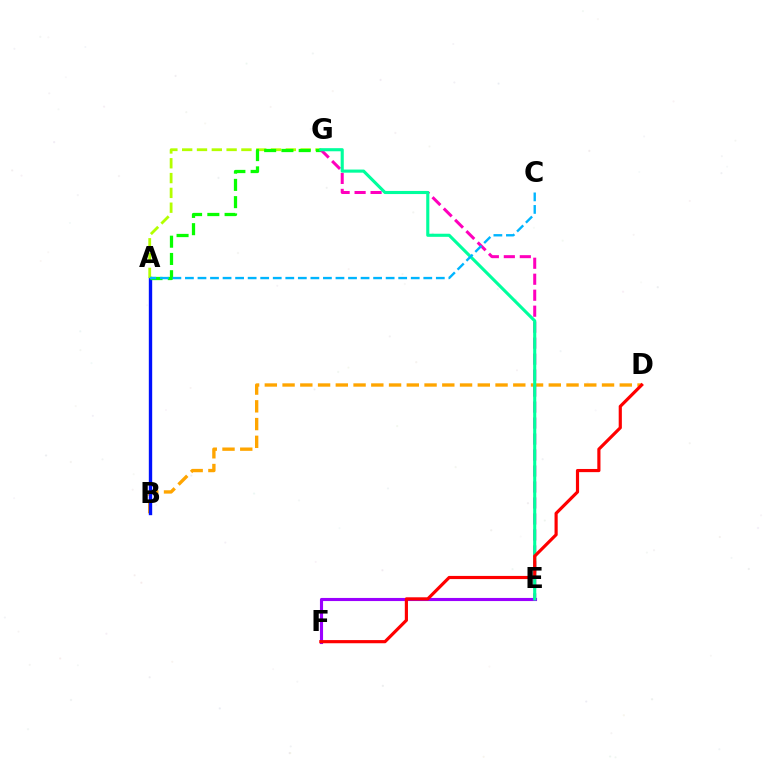{('B', 'D'): [{'color': '#ffa500', 'line_style': 'dashed', 'thickness': 2.41}], ('A', 'B'): [{'color': '#0010ff', 'line_style': 'solid', 'thickness': 2.43}], ('A', 'G'): [{'color': '#b3ff00', 'line_style': 'dashed', 'thickness': 2.01}, {'color': '#08ff00', 'line_style': 'dashed', 'thickness': 2.34}], ('E', 'G'): [{'color': '#ff00bd', 'line_style': 'dashed', 'thickness': 2.17}, {'color': '#00ff9d', 'line_style': 'solid', 'thickness': 2.24}], ('E', 'F'): [{'color': '#9b00ff', 'line_style': 'solid', 'thickness': 2.24}], ('A', 'C'): [{'color': '#00b5ff', 'line_style': 'dashed', 'thickness': 1.7}], ('D', 'F'): [{'color': '#ff0000', 'line_style': 'solid', 'thickness': 2.28}]}